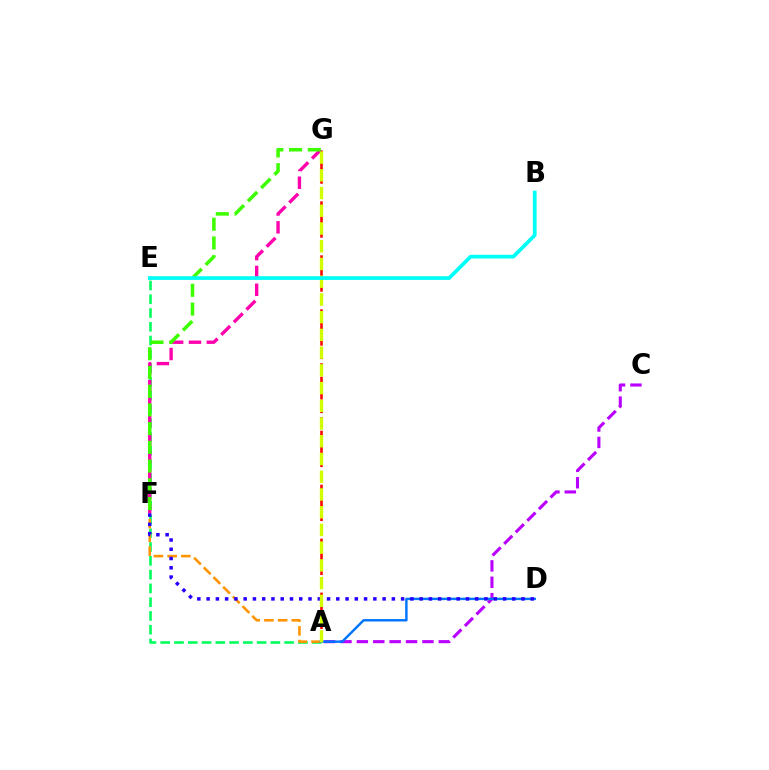{('A', 'E'): [{'color': '#00ff5c', 'line_style': 'dashed', 'thickness': 1.87}], ('A', 'G'): [{'color': '#ff0000', 'line_style': 'dashed', 'thickness': 1.83}, {'color': '#d1ff00', 'line_style': 'dashed', 'thickness': 2.41}], ('A', 'C'): [{'color': '#b900ff', 'line_style': 'dashed', 'thickness': 2.23}], ('A', 'F'): [{'color': '#ff9400', 'line_style': 'dashed', 'thickness': 1.86}], ('F', 'G'): [{'color': '#ff00ac', 'line_style': 'dashed', 'thickness': 2.42}, {'color': '#3dff00', 'line_style': 'dashed', 'thickness': 2.54}], ('A', 'D'): [{'color': '#0074ff', 'line_style': 'solid', 'thickness': 1.75}], ('D', 'F'): [{'color': '#2500ff', 'line_style': 'dotted', 'thickness': 2.52}], ('B', 'E'): [{'color': '#00fff6', 'line_style': 'solid', 'thickness': 2.67}]}